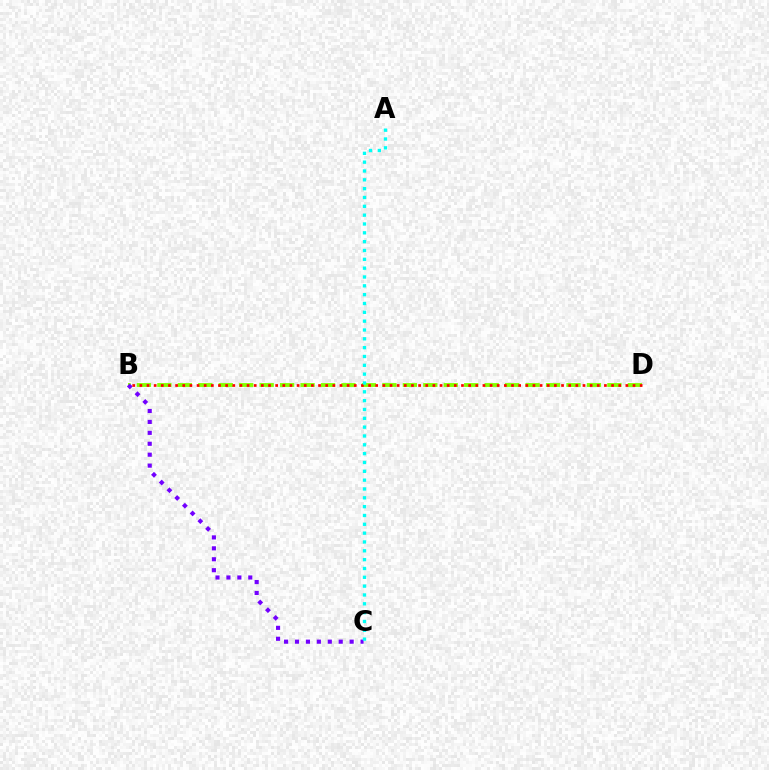{('B', 'D'): [{'color': '#84ff00', 'line_style': 'dashed', 'thickness': 2.78}, {'color': '#ff0000', 'line_style': 'dotted', 'thickness': 1.94}], ('B', 'C'): [{'color': '#7200ff', 'line_style': 'dotted', 'thickness': 2.97}], ('A', 'C'): [{'color': '#00fff6', 'line_style': 'dotted', 'thickness': 2.4}]}